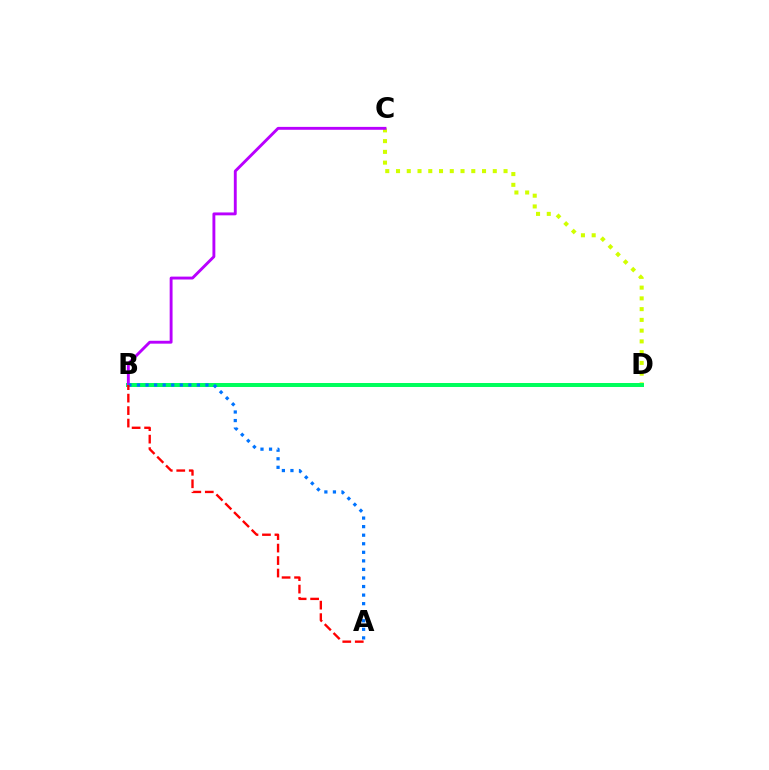{('C', 'D'): [{'color': '#d1ff00', 'line_style': 'dotted', 'thickness': 2.92}], ('B', 'D'): [{'color': '#00ff5c', 'line_style': 'solid', 'thickness': 2.87}], ('B', 'C'): [{'color': '#b900ff', 'line_style': 'solid', 'thickness': 2.08}], ('A', 'B'): [{'color': '#0074ff', 'line_style': 'dotted', 'thickness': 2.33}, {'color': '#ff0000', 'line_style': 'dashed', 'thickness': 1.7}]}